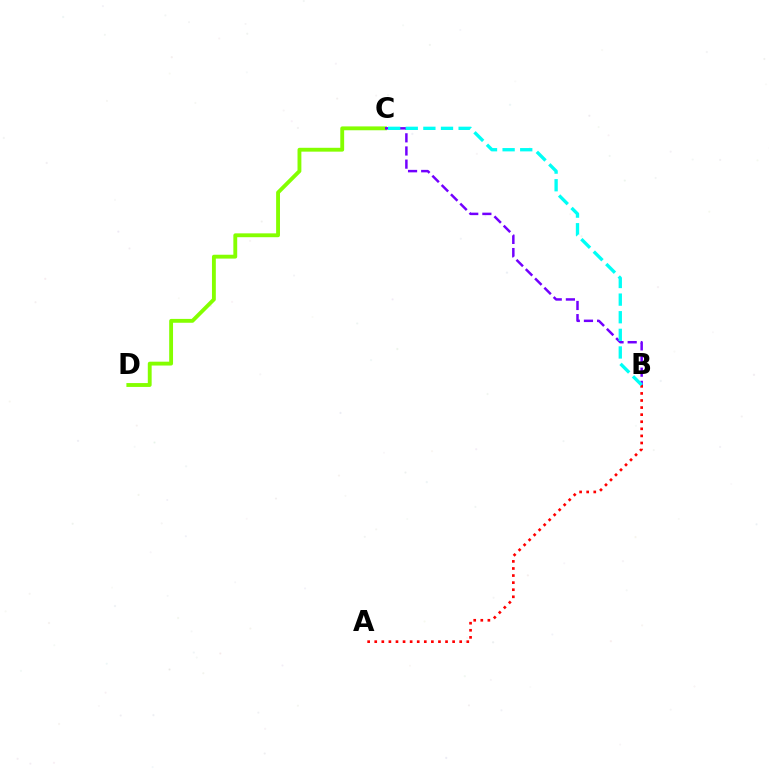{('C', 'D'): [{'color': '#84ff00', 'line_style': 'solid', 'thickness': 2.78}], ('A', 'B'): [{'color': '#ff0000', 'line_style': 'dotted', 'thickness': 1.92}], ('B', 'C'): [{'color': '#7200ff', 'line_style': 'dashed', 'thickness': 1.79}, {'color': '#00fff6', 'line_style': 'dashed', 'thickness': 2.39}]}